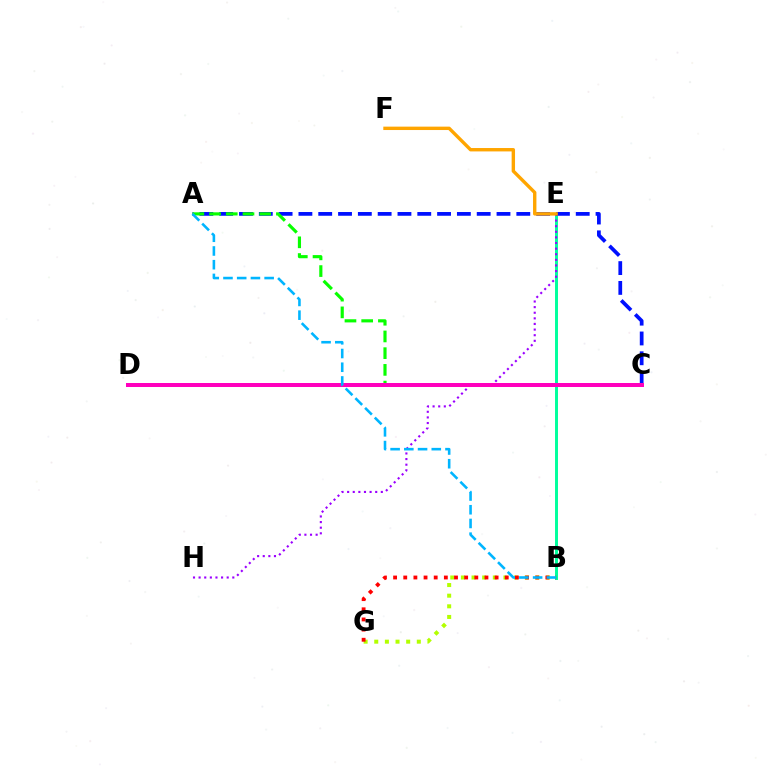{('B', 'E'): [{'color': '#00ff9d', 'line_style': 'solid', 'thickness': 2.13}], ('B', 'G'): [{'color': '#b3ff00', 'line_style': 'dotted', 'thickness': 2.89}, {'color': '#ff0000', 'line_style': 'dotted', 'thickness': 2.76}], ('E', 'H'): [{'color': '#9b00ff', 'line_style': 'dotted', 'thickness': 1.53}], ('A', 'C'): [{'color': '#0010ff', 'line_style': 'dashed', 'thickness': 2.69}, {'color': '#08ff00', 'line_style': 'dashed', 'thickness': 2.27}], ('C', 'D'): [{'color': '#ff00bd', 'line_style': 'solid', 'thickness': 2.88}], ('E', 'F'): [{'color': '#ffa500', 'line_style': 'solid', 'thickness': 2.44}], ('A', 'B'): [{'color': '#00b5ff', 'line_style': 'dashed', 'thickness': 1.86}]}